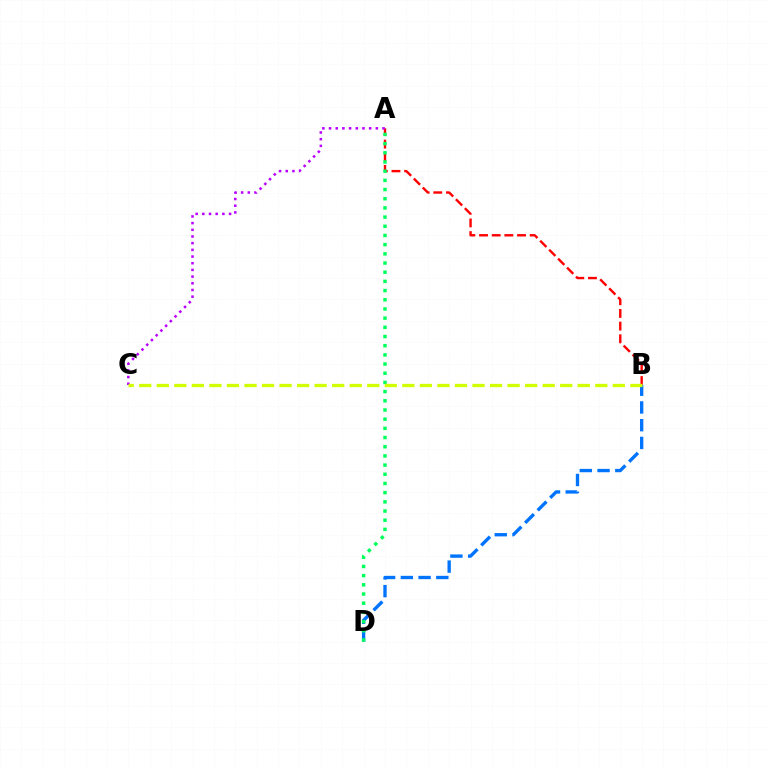{('A', 'B'): [{'color': '#ff0000', 'line_style': 'dashed', 'thickness': 1.72}], ('A', 'C'): [{'color': '#b900ff', 'line_style': 'dotted', 'thickness': 1.82}], ('B', 'D'): [{'color': '#0074ff', 'line_style': 'dashed', 'thickness': 2.41}], ('A', 'D'): [{'color': '#00ff5c', 'line_style': 'dotted', 'thickness': 2.5}], ('B', 'C'): [{'color': '#d1ff00', 'line_style': 'dashed', 'thickness': 2.38}]}